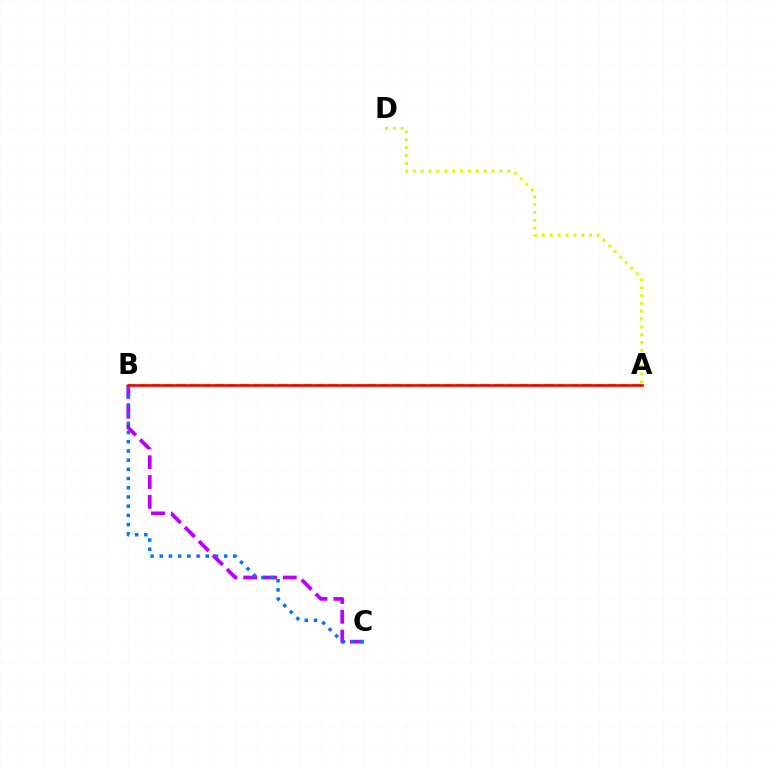{('A', 'D'): [{'color': '#d1ff00', 'line_style': 'dotted', 'thickness': 2.13}], ('B', 'C'): [{'color': '#b900ff', 'line_style': 'dashed', 'thickness': 2.69}, {'color': '#0074ff', 'line_style': 'dotted', 'thickness': 2.5}], ('A', 'B'): [{'color': '#00ff5c', 'line_style': 'dashed', 'thickness': 1.72}, {'color': '#ff0000', 'line_style': 'solid', 'thickness': 1.92}]}